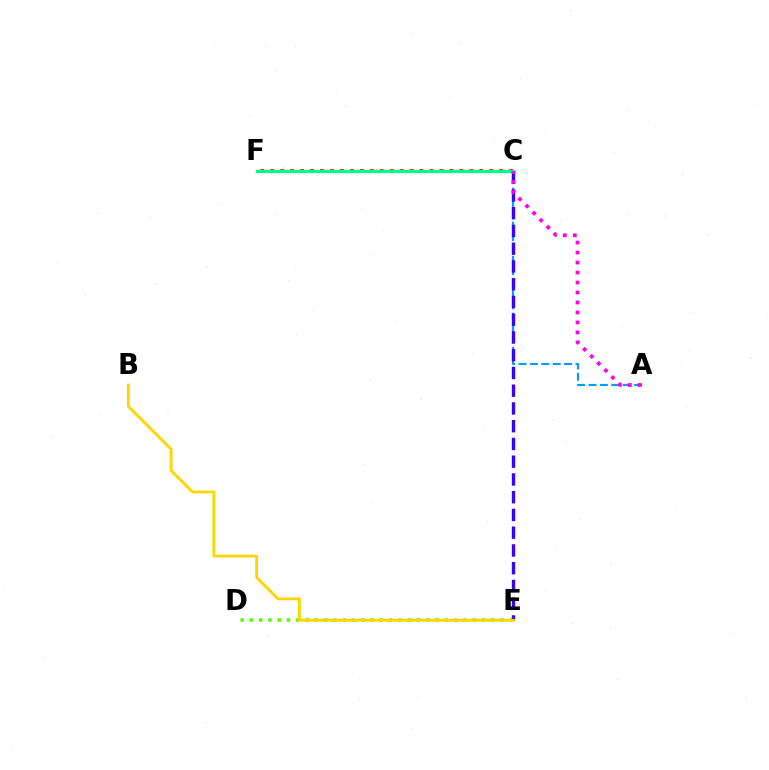{('C', 'F'): [{'color': '#ff0000', 'line_style': 'dotted', 'thickness': 2.7}, {'color': '#00ff86', 'line_style': 'solid', 'thickness': 2.29}], ('A', 'C'): [{'color': '#009eff', 'line_style': 'dashed', 'thickness': 1.55}, {'color': '#ff00ed', 'line_style': 'dotted', 'thickness': 2.71}], ('D', 'E'): [{'color': '#4fff00', 'line_style': 'dotted', 'thickness': 2.52}], ('C', 'E'): [{'color': '#3700ff', 'line_style': 'dashed', 'thickness': 2.41}], ('B', 'E'): [{'color': '#ffd500', 'line_style': 'solid', 'thickness': 2.06}]}